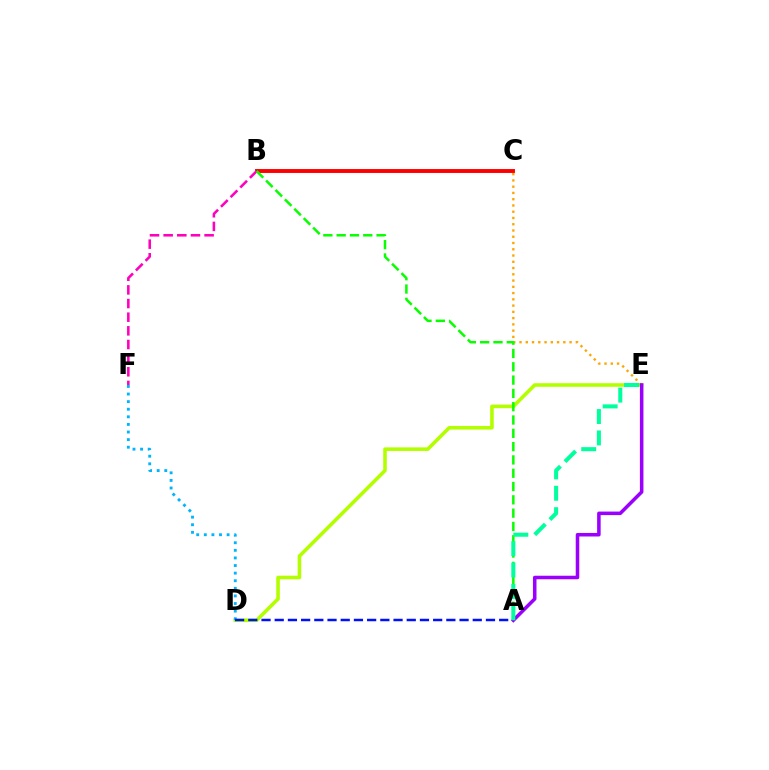{('D', 'E'): [{'color': '#b3ff00', 'line_style': 'solid', 'thickness': 2.58}], ('D', 'F'): [{'color': '#00b5ff', 'line_style': 'dotted', 'thickness': 2.06}], ('A', 'D'): [{'color': '#0010ff', 'line_style': 'dashed', 'thickness': 1.79}], ('C', 'E'): [{'color': '#ffa500', 'line_style': 'dotted', 'thickness': 1.7}], ('B', 'C'): [{'color': '#ff0000', 'line_style': 'solid', 'thickness': 2.81}], ('B', 'F'): [{'color': '#ff00bd', 'line_style': 'dashed', 'thickness': 1.85}], ('A', 'B'): [{'color': '#08ff00', 'line_style': 'dashed', 'thickness': 1.81}], ('A', 'E'): [{'color': '#9b00ff', 'line_style': 'solid', 'thickness': 2.54}, {'color': '#00ff9d', 'line_style': 'dashed', 'thickness': 2.91}]}